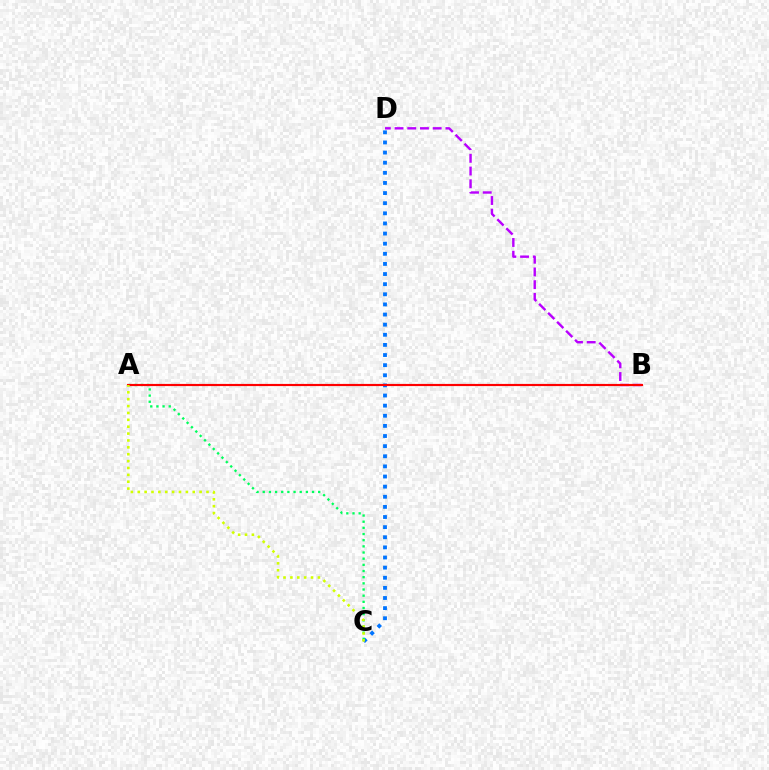{('B', 'D'): [{'color': '#b900ff', 'line_style': 'dashed', 'thickness': 1.73}], ('C', 'D'): [{'color': '#0074ff', 'line_style': 'dotted', 'thickness': 2.75}], ('A', 'C'): [{'color': '#00ff5c', 'line_style': 'dotted', 'thickness': 1.67}, {'color': '#d1ff00', 'line_style': 'dotted', 'thickness': 1.87}], ('A', 'B'): [{'color': '#ff0000', 'line_style': 'solid', 'thickness': 1.56}]}